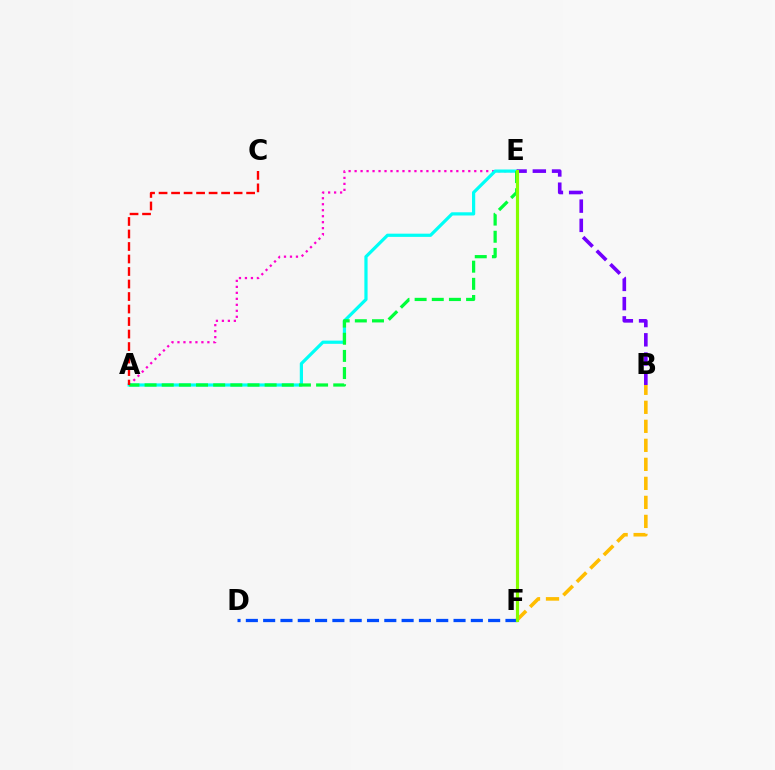{('A', 'E'): [{'color': '#ff00cf', 'line_style': 'dotted', 'thickness': 1.63}, {'color': '#00fff6', 'line_style': 'solid', 'thickness': 2.31}, {'color': '#00ff39', 'line_style': 'dashed', 'thickness': 2.33}], ('A', 'C'): [{'color': '#ff0000', 'line_style': 'dashed', 'thickness': 1.7}], ('B', 'F'): [{'color': '#ffbd00', 'line_style': 'dashed', 'thickness': 2.58}], ('B', 'E'): [{'color': '#7200ff', 'line_style': 'dashed', 'thickness': 2.61}], ('D', 'F'): [{'color': '#004bff', 'line_style': 'dashed', 'thickness': 2.35}], ('E', 'F'): [{'color': '#84ff00', 'line_style': 'solid', 'thickness': 2.27}]}